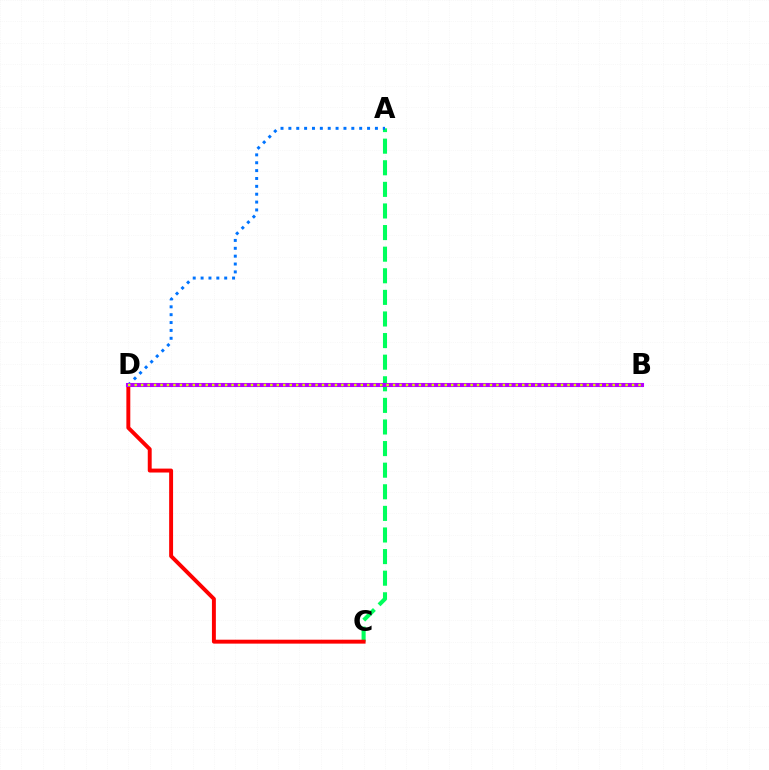{('A', 'C'): [{'color': '#00ff5c', 'line_style': 'dashed', 'thickness': 2.93}], ('C', 'D'): [{'color': '#ff0000', 'line_style': 'solid', 'thickness': 2.83}], ('A', 'D'): [{'color': '#0074ff', 'line_style': 'dotted', 'thickness': 2.14}], ('B', 'D'): [{'color': '#b900ff', 'line_style': 'solid', 'thickness': 2.93}, {'color': '#d1ff00', 'line_style': 'dotted', 'thickness': 1.76}]}